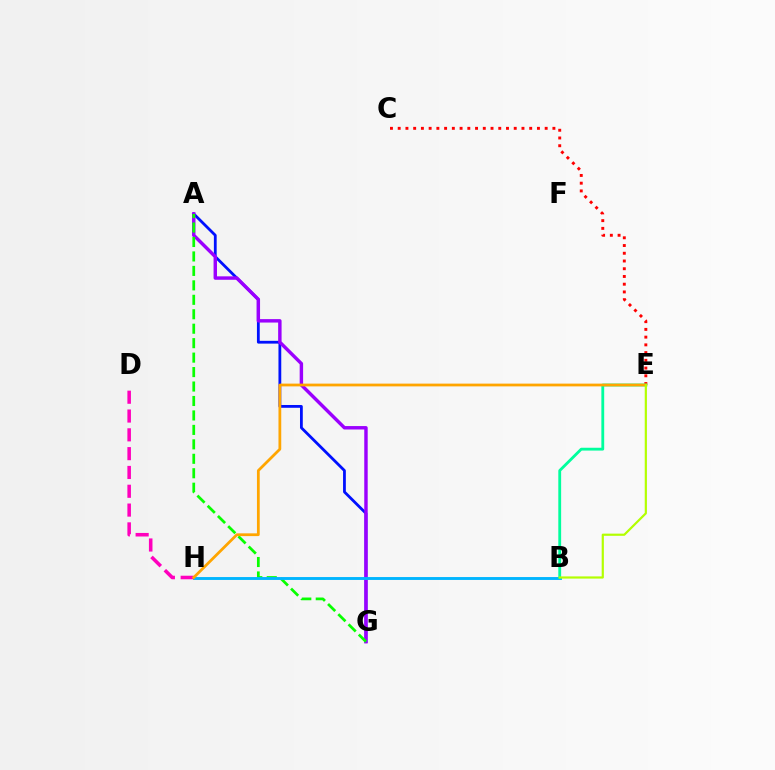{('A', 'G'): [{'color': '#0010ff', 'line_style': 'solid', 'thickness': 2.01}, {'color': '#9b00ff', 'line_style': 'solid', 'thickness': 2.47}, {'color': '#08ff00', 'line_style': 'dashed', 'thickness': 1.96}], ('C', 'E'): [{'color': '#ff0000', 'line_style': 'dotted', 'thickness': 2.1}], ('B', 'H'): [{'color': '#00b5ff', 'line_style': 'solid', 'thickness': 2.08}], ('D', 'H'): [{'color': '#ff00bd', 'line_style': 'dashed', 'thickness': 2.56}], ('B', 'E'): [{'color': '#00ff9d', 'line_style': 'solid', 'thickness': 2.03}, {'color': '#b3ff00', 'line_style': 'solid', 'thickness': 1.58}], ('E', 'H'): [{'color': '#ffa500', 'line_style': 'solid', 'thickness': 1.99}]}